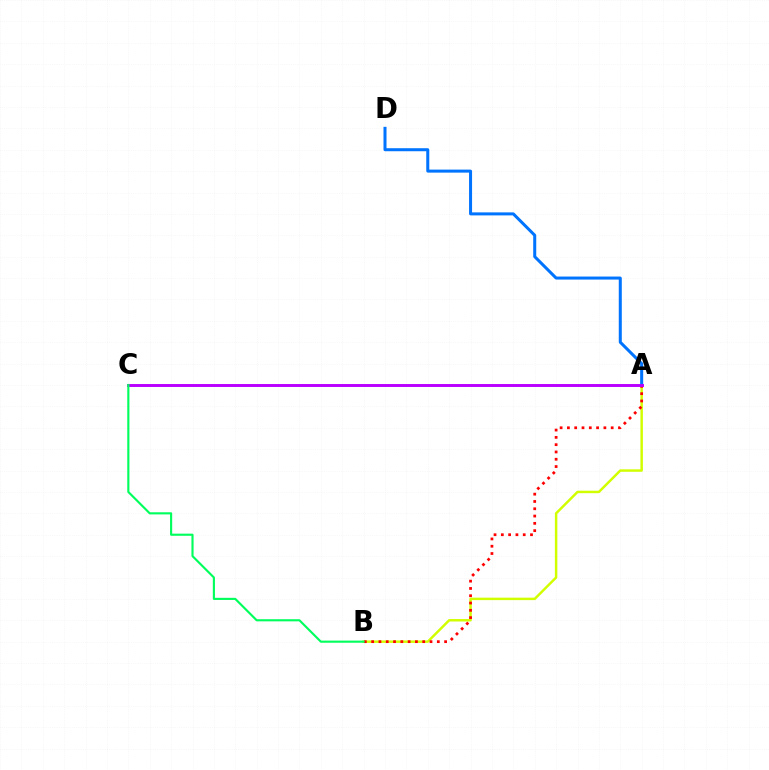{('A', 'B'): [{'color': '#d1ff00', 'line_style': 'solid', 'thickness': 1.77}, {'color': '#ff0000', 'line_style': 'dotted', 'thickness': 1.98}], ('A', 'D'): [{'color': '#0074ff', 'line_style': 'solid', 'thickness': 2.18}], ('A', 'C'): [{'color': '#b900ff', 'line_style': 'solid', 'thickness': 2.12}], ('B', 'C'): [{'color': '#00ff5c', 'line_style': 'solid', 'thickness': 1.54}]}